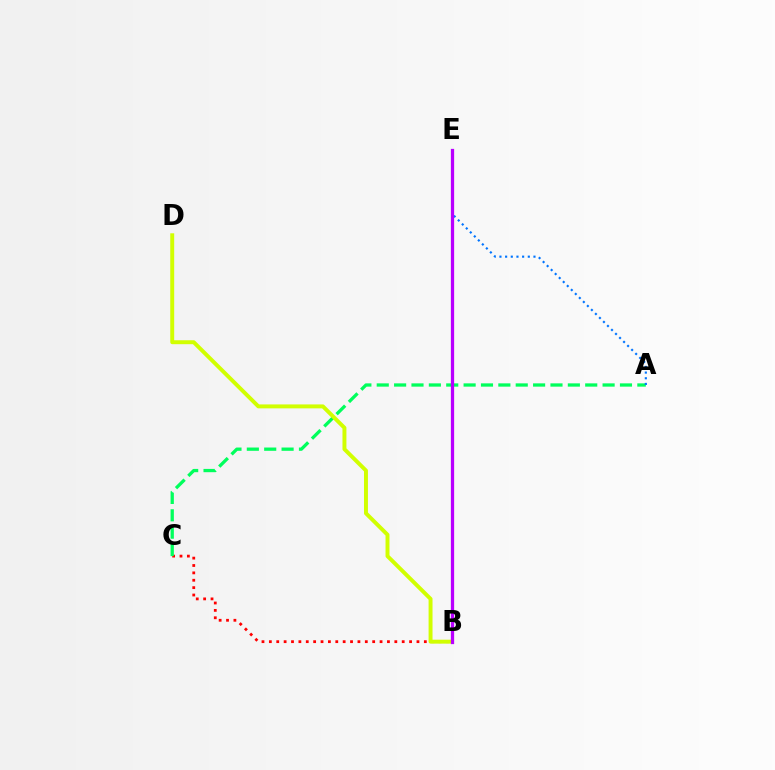{('B', 'C'): [{'color': '#ff0000', 'line_style': 'dotted', 'thickness': 2.01}], ('A', 'C'): [{'color': '#00ff5c', 'line_style': 'dashed', 'thickness': 2.36}], ('A', 'E'): [{'color': '#0074ff', 'line_style': 'dotted', 'thickness': 1.54}], ('B', 'D'): [{'color': '#d1ff00', 'line_style': 'solid', 'thickness': 2.84}], ('B', 'E'): [{'color': '#b900ff', 'line_style': 'solid', 'thickness': 2.35}]}